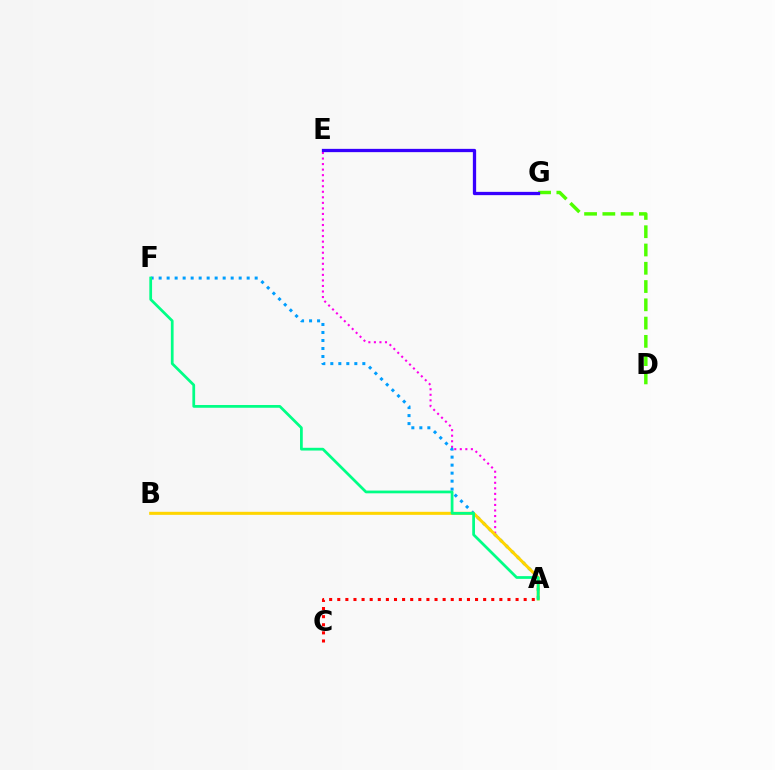{('D', 'G'): [{'color': '#4fff00', 'line_style': 'dashed', 'thickness': 2.48}], ('A', 'E'): [{'color': '#ff00ed', 'line_style': 'dotted', 'thickness': 1.51}], ('A', 'F'): [{'color': '#009eff', 'line_style': 'dotted', 'thickness': 2.17}, {'color': '#00ff86', 'line_style': 'solid', 'thickness': 1.98}], ('E', 'G'): [{'color': '#3700ff', 'line_style': 'solid', 'thickness': 2.36}], ('A', 'B'): [{'color': '#ffd500', 'line_style': 'solid', 'thickness': 2.19}], ('A', 'C'): [{'color': '#ff0000', 'line_style': 'dotted', 'thickness': 2.2}]}